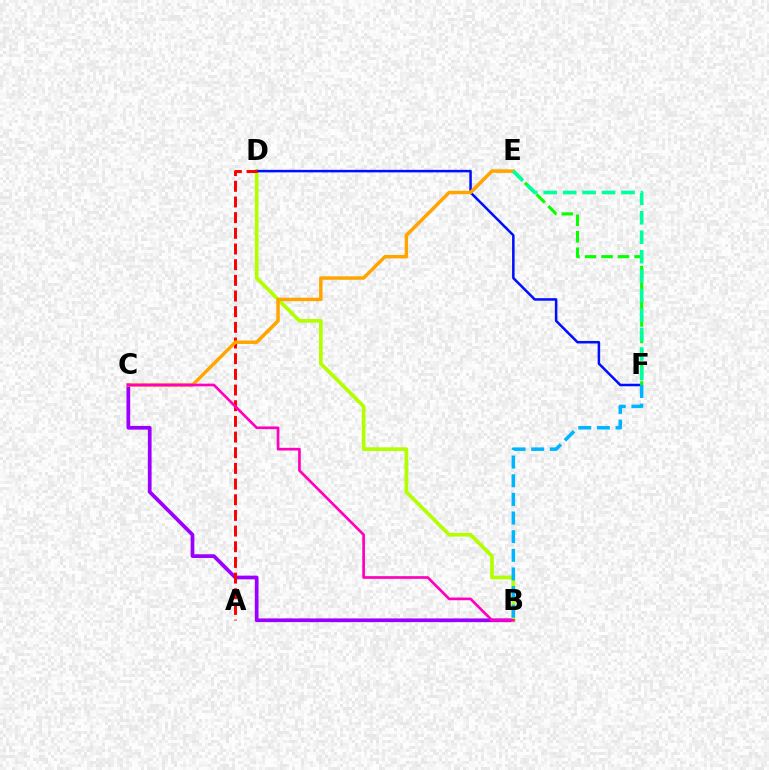{('B', 'C'): [{'color': '#9b00ff', 'line_style': 'solid', 'thickness': 2.68}, {'color': '#ff00bd', 'line_style': 'solid', 'thickness': 1.94}], ('B', 'D'): [{'color': '#b3ff00', 'line_style': 'solid', 'thickness': 2.65}], ('D', 'F'): [{'color': '#0010ff', 'line_style': 'solid', 'thickness': 1.82}], ('B', 'F'): [{'color': '#00b5ff', 'line_style': 'dashed', 'thickness': 2.53}], ('A', 'D'): [{'color': '#ff0000', 'line_style': 'dashed', 'thickness': 2.13}], ('C', 'E'): [{'color': '#ffa500', 'line_style': 'solid', 'thickness': 2.49}], ('E', 'F'): [{'color': '#08ff00', 'line_style': 'dashed', 'thickness': 2.24}, {'color': '#00ff9d', 'line_style': 'dashed', 'thickness': 2.64}]}